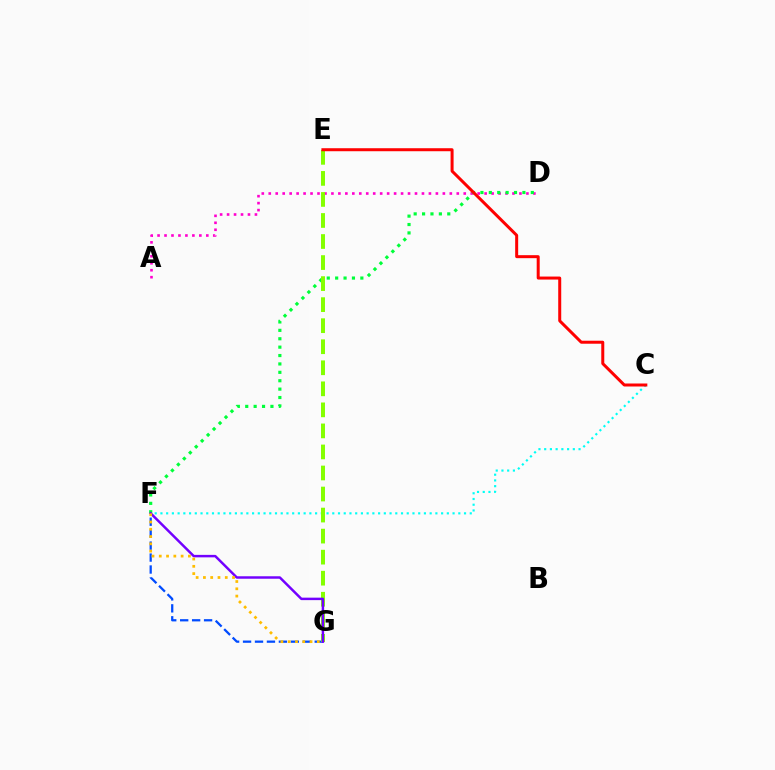{('A', 'D'): [{'color': '#ff00cf', 'line_style': 'dotted', 'thickness': 1.89}], ('C', 'F'): [{'color': '#00fff6', 'line_style': 'dotted', 'thickness': 1.56}], ('F', 'G'): [{'color': '#004bff', 'line_style': 'dashed', 'thickness': 1.62}, {'color': '#7200ff', 'line_style': 'solid', 'thickness': 1.78}, {'color': '#ffbd00', 'line_style': 'dotted', 'thickness': 1.98}], ('D', 'F'): [{'color': '#00ff39', 'line_style': 'dotted', 'thickness': 2.28}], ('E', 'G'): [{'color': '#84ff00', 'line_style': 'dashed', 'thickness': 2.86}], ('C', 'E'): [{'color': '#ff0000', 'line_style': 'solid', 'thickness': 2.16}]}